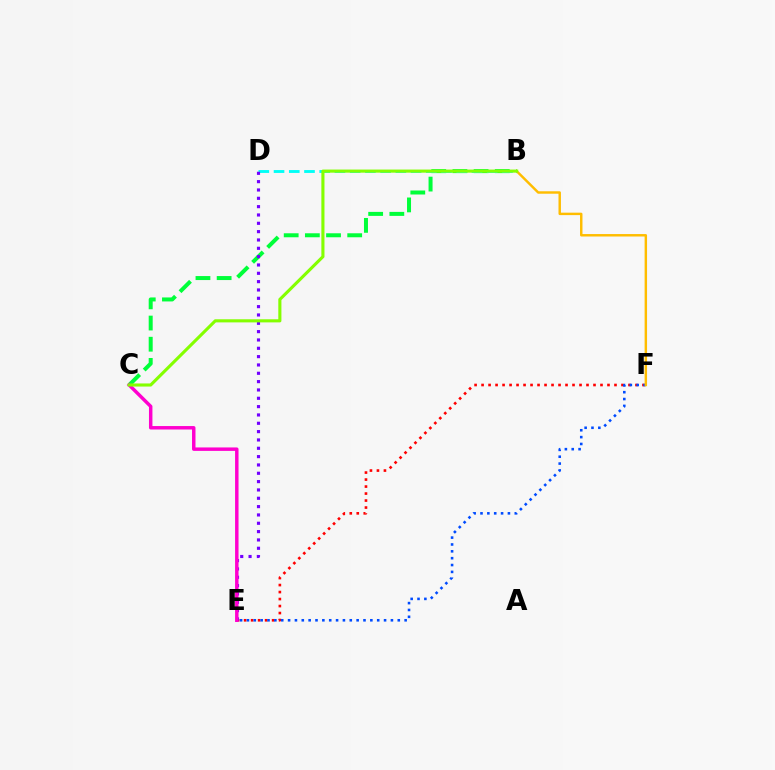{('E', 'F'): [{'color': '#ff0000', 'line_style': 'dotted', 'thickness': 1.9}, {'color': '#004bff', 'line_style': 'dotted', 'thickness': 1.86}], ('B', 'C'): [{'color': '#00ff39', 'line_style': 'dashed', 'thickness': 2.88}, {'color': '#84ff00', 'line_style': 'solid', 'thickness': 2.24}], ('B', 'D'): [{'color': '#00fff6', 'line_style': 'dashed', 'thickness': 2.07}], ('D', 'E'): [{'color': '#7200ff', 'line_style': 'dotted', 'thickness': 2.26}], ('C', 'E'): [{'color': '#ff00cf', 'line_style': 'solid', 'thickness': 2.49}], ('B', 'F'): [{'color': '#ffbd00', 'line_style': 'solid', 'thickness': 1.76}]}